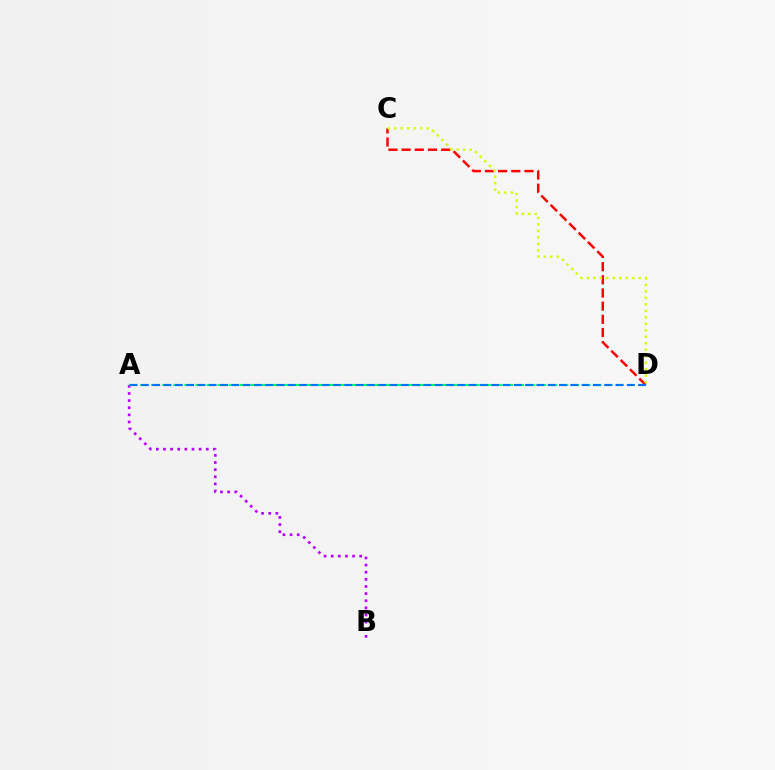{('C', 'D'): [{'color': '#ff0000', 'line_style': 'dashed', 'thickness': 1.79}, {'color': '#d1ff00', 'line_style': 'dotted', 'thickness': 1.76}], ('A', 'B'): [{'color': '#b900ff', 'line_style': 'dotted', 'thickness': 1.94}], ('A', 'D'): [{'color': '#00ff5c', 'line_style': 'dashed', 'thickness': 1.5}, {'color': '#0074ff', 'line_style': 'dashed', 'thickness': 1.53}]}